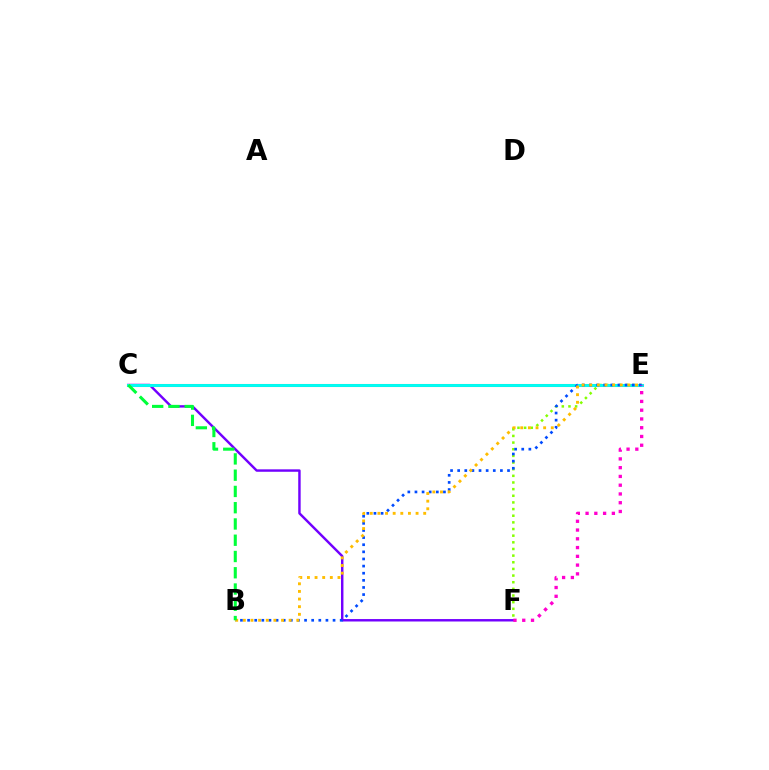{('E', 'F'): [{'color': '#84ff00', 'line_style': 'dotted', 'thickness': 1.81}, {'color': '#ff00cf', 'line_style': 'dotted', 'thickness': 2.38}], ('C', 'F'): [{'color': '#7200ff', 'line_style': 'solid', 'thickness': 1.75}], ('C', 'E'): [{'color': '#ff0000', 'line_style': 'solid', 'thickness': 2.19}, {'color': '#00fff6', 'line_style': 'solid', 'thickness': 2.11}], ('B', 'E'): [{'color': '#004bff', 'line_style': 'dotted', 'thickness': 1.94}, {'color': '#ffbd00', 'line_style': 'dotted', 'thickness': 2.07}], ('B', 'C'): [{'color': '#00ff39', 'line_style': 'dashed', 'thickness': 2.21}]}